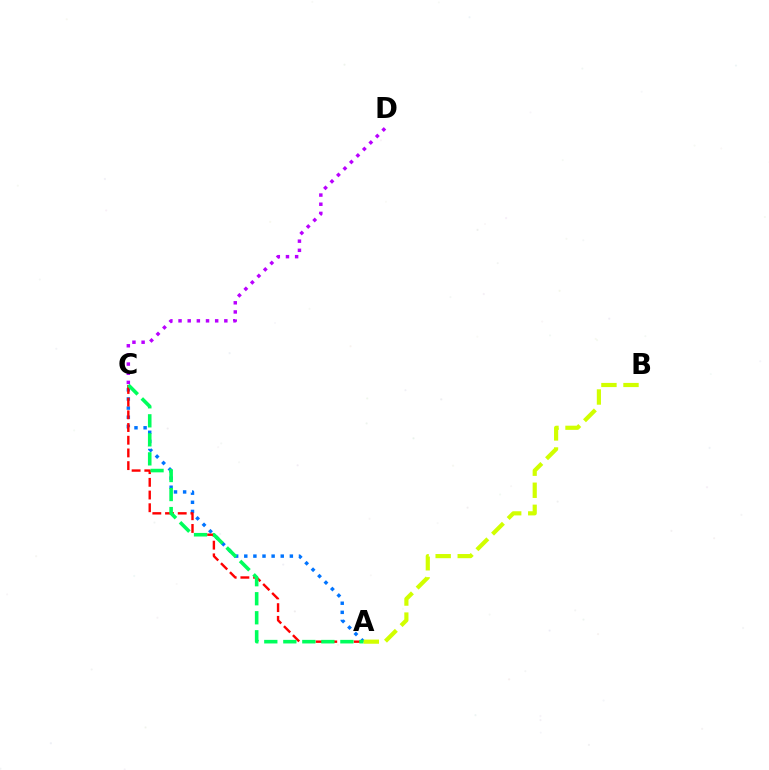{('A', 'C'): [{'color': '#0074ff', 'line_style': 'dotted', 'thickness': 2.48}, {'color': '#ff0000', 'line_style': 'dashed', 'thickness': 1.73}, {'color': '#00ff5c', 'line_style': 'dashed', 'thickness': 2.58}], ('A', 'B'): [{'color': '#d1ff00', 'line_style': 'dashed', 'thickness': 3.0}], ('C', 'D'): [{'color': '#b900ff', 'line_style': 'dotted', 'thickness': 2.49}]}